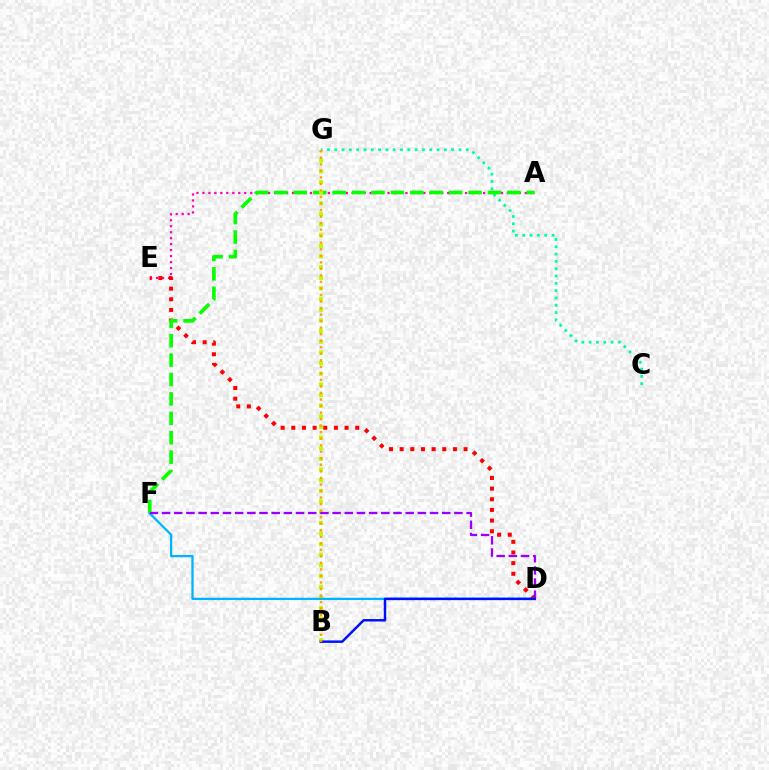{('C', 'G'): [{'color': '#00ff9d', 'line_style': 'dotted', 'thickness': 1.99}], ('A', 'E'): [{'color': '#ff00bd', 'line_style': 'dotted', 'thickness': 1.62}], ('D', 'E'): [{'color': '#ff0000', 'line_style': 'dotted', 'thickness': 2.9}], ('A', 'F'): [{'color': '#08ff00', 'line_style': 'dashed', 'thickness': 2.64}], ('B', 'G'): [{'color': '#b3ff00', 'line_style': 'dotted', 'thickness': 2.89}, {'color': '#ffa500', 'line_style': 'dotted', 'thickness': 1.78}], ('D', 'F'): [{'color': '#00b5ff', 'line_style': 'solid', 'thickness': 1.65}, {'color': '#9b00ff', 'line_style': 'dashed', 'thickness': 1.65}], ('B', 'D'): [{'color': '#0010ff', 'line_style': 'solid', 'thickness': 1.78}]}